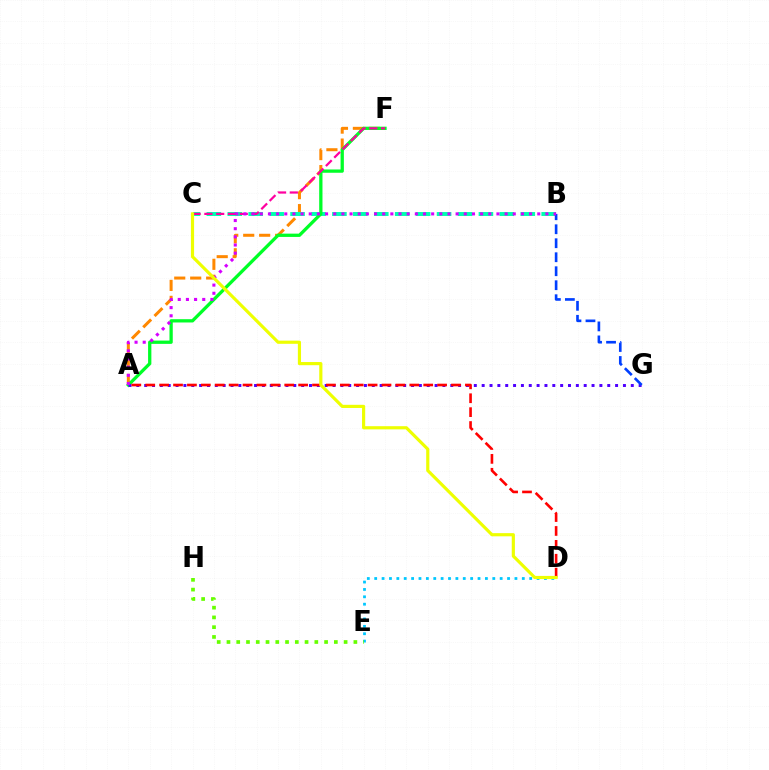{('A', 'F'): [{'color': '#ff8800', 'line_style': 'dashed', 'thickness': 2.17}, {'color': '#00ff27', 'line_style': 'solid', 'thickness': 2.37}], ('B', 'C'): [{'color': '#00ffaf', 'line_style': 'dashed', 'thickness': 2.84}], ('A', 'G'): [{'color': '#4f00ff', 'line_style': 'dotted', 'thickness': 2.13}], ('C', 'F'): [{'color': '#ff00a0', 'line_style': 'dashed', 'thickness': 1.6}], ('D', 'E'): [{'color': '#00c7ff', 'line_style': 'dotted', 'thickness': 2.01}], ('B', 'G'): [{'color': '#003fff', 'line_style': 'dashed', 'thickness': 1.9}], ('A', 'B'): [{'color': '#d600ff', 'line_style': 'dotted', 'thickness': 2.22}], ('A', 'D'): [{'color': '#ff0000', 'line_style': 'dashed', 'thickness': 1.89}], ('E', 'H'): [{'color': '#66ff00', 'line_style': 'dotted', 'thickness': 2.65}], ('C', 'D'): [{'color': '#eeff00', 'line_style': 'solid', 'thickness': 2.28}]}